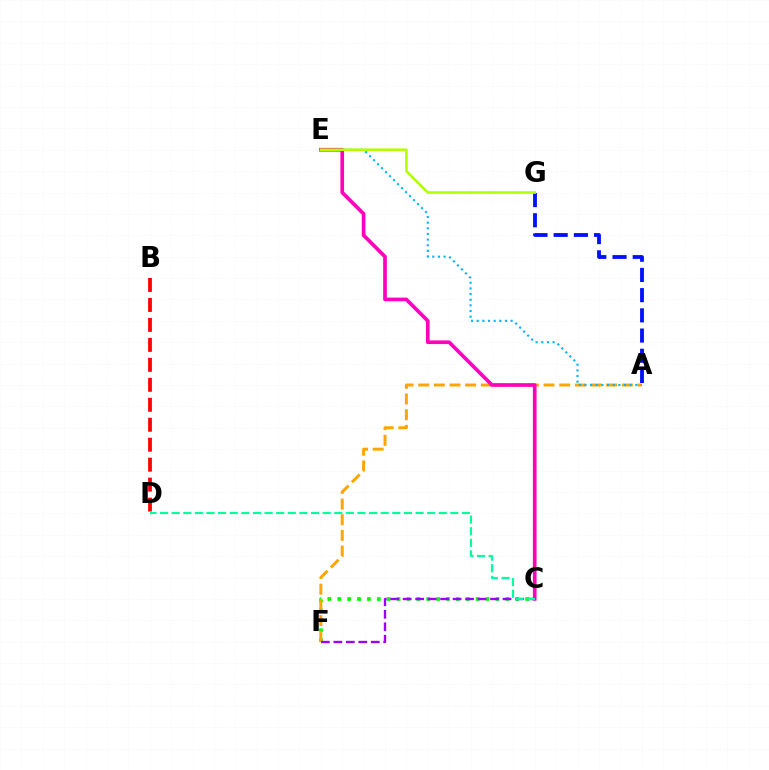{('C', 'F'): [{'color': '#08ff00', 'line_style': 'dotted', 'thickness': 2.69}, {'color': '#9b00ff', 'line_style': 'dashed', 'thickness': 1.7}], ('A', 'F'): [{'color': '#ffa500', 'line_style': 'dashed', 'thickness': 2.13}], ('A', 'E'): [{'color': '#00b5ff', 'line_style': 'dotted', 'thickness': 1.53}], ('B', 'D'): [{'color': '#ff0000', 'line_style': 'dashed', 'thickness': 2.71}], ('A', 'G'): [{'color': '#0010ff', 'line_style': 'dashed', 'thickness': 2.75}], ('C', 'E'): [{'color': '#ff00bd', 'line_style': 'solid', 'thickness': 2.64}], ('C', 'D'): [{'color': '#00ff9d', 'line_style': 'dashed', 'thickness': 1.58}], ('E', 'G'): [{'color': '#b3ff00', 'line_style': 'solid', 'thickness': 1.87}]}